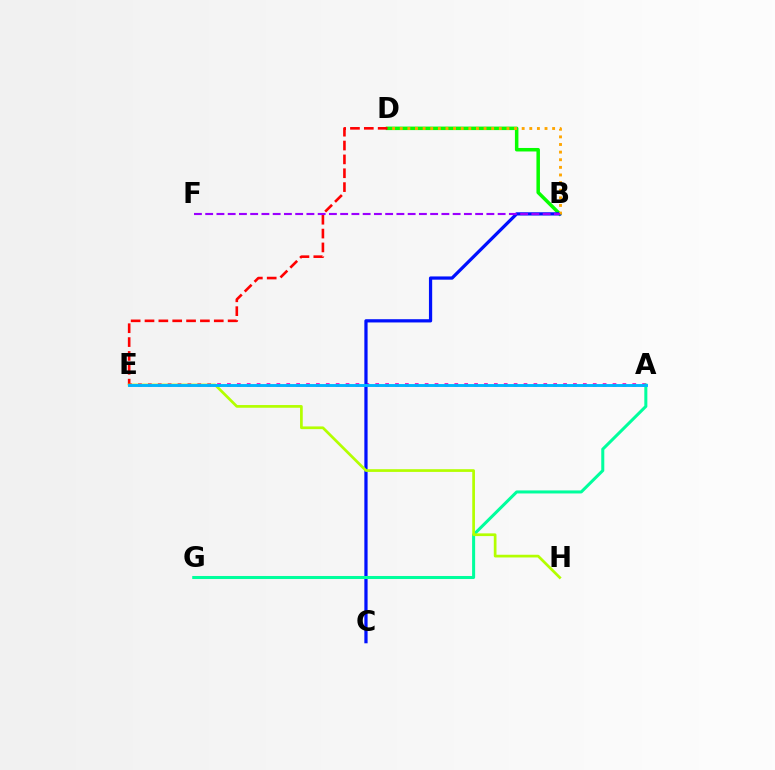{('B', 'D'): [{'color': '#08ff00', 'line_style': 'solid', 'thickness': 2.52}, {'color': '#ffa500', 'line_style': 'dotted', 'thickness': 2.07}], ('A', 'E'): [{'color': '#ff00bd', 'line_style': 'dotted', 'thickness': 2.69}, {'color': '#00b5ff', 'line_style': 'solid', 'thickness': 2.09}], ('B', 'C'): [{'color': '#0010ff', 'line_style': 'solid', 'thickness': 2.33}], ('D', 'E'): [{'color': '#ff0000', 'line_style': 'dashed', 'thickness': 1.88}], ('A', 'G'): [{'color': '#00ff9d', 'line_style': 'solid', 'thickness': 2.18}], ('E', 'H'): [{'color': '#b3ff00', 'line_style': 'solid', 'thickness': 1.95}], ('B', 'F'): [{'color': '#9b00ff', 'line_style': 'dashed', 'thickness': 1.53}]}